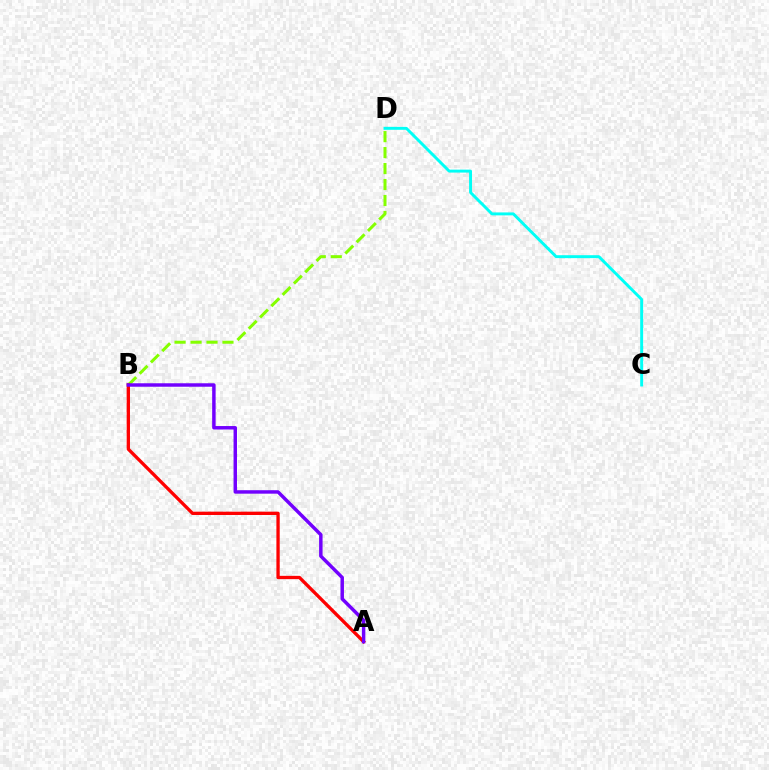{('B', 'D'): [{'color': '#84ff00', 'line_style': 'dashed', 'thickness': 2.17}], ('A', 'B'): [{'color': '#ff0000', 'line_style': 'solid', 'thickness': 2.38}, {'color': '#7200ff', 'line_style': 'solid', 'thickness': 2.49}], ('C', 'D'): [{'color': '#00fff6', 'line_style': 'solid', 'thickness': 2.11}]}